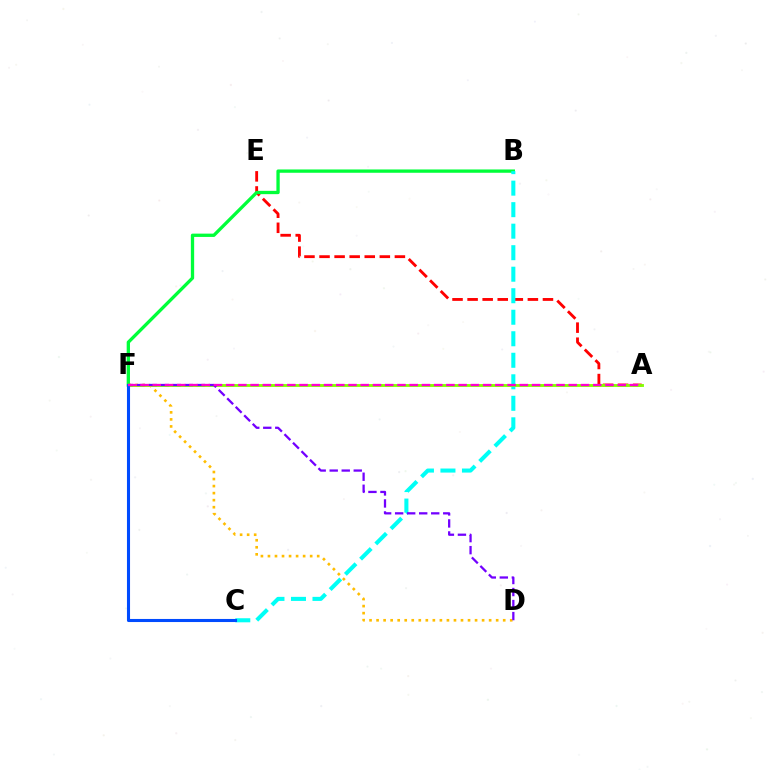{('A', 'E'): [{'color': '#ff0000', 'line_style': 'dashed', 'thickness': 2.05}], ('B', 'F'): [{'color': '#00ff39', 'line_style': 'solid', 'thickness': 2.38}], ('B', 'C'): [{'color': '#00fff6', 'line_style': 'dashed', 'thickness': 2.92}], ('A', 'F'): [{'color': '#84ff00', 'line_style': 'solid', 'thickness': 2.07}, {'color': '#ff00cf', 'line_style': 'dashed', 'thickness': 1.66}], ('D', 'F'): [{'color': '#ffbd00', 'line_style': 'dotted', 'thickness': 1.91}, {'color': '#7200ff', 'line_style': 'dashed', 'thickness': 1.63}], ('C', 'F'): [{'color': '#004bff', 'line_style': 'solid', 'thickness': 2.22}]}